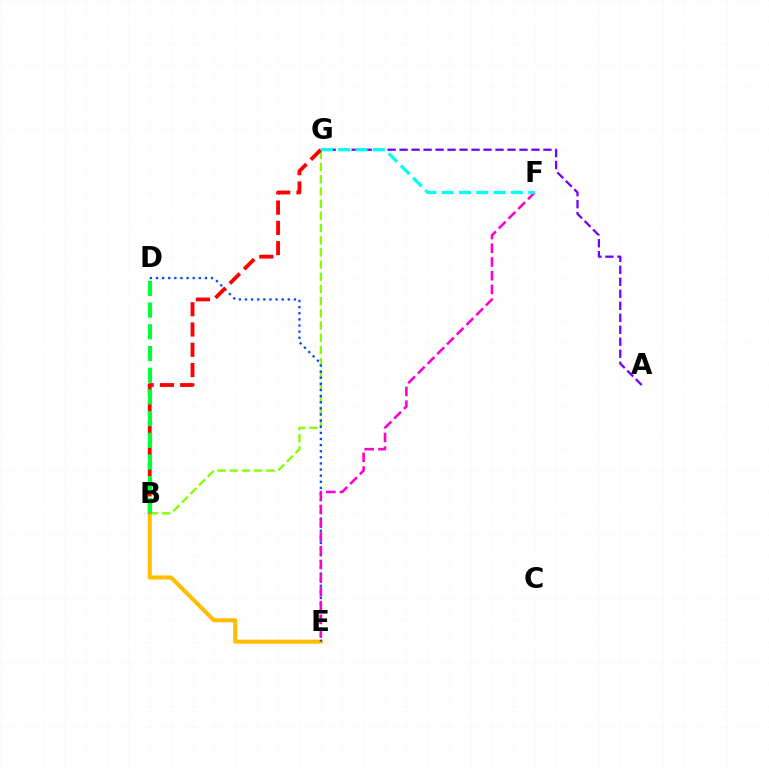{('B', 'G'): [{'color': '#84ff00', 'line_style': 'dashed', 'thickness': 1.66}, {'color': '#ff0000', 'line_style': 'dashed', 'thickness': 2.75}], ('B', 'E'): [{'color': '#ffbd00', 'line_style': 'solid', 'thickness': 2.91}], ('D', 'E'): [{'color': '#004bff', 'line_style': 'dotted', 'thickness': 1.66}], ('E', 'F'): [{'color': '#ff00cf', 'line_style': 'dashed', 'thickness': 1.87}], ('A', 'G'): [{'color': '#7200ff', 'line_style': 'dashed', 'thickness': 1.63}], ('F', 'G'): [{'color': '#00fff6', 'line_style': 'dashed', 'thickness': 2.35}], ('B', 'D'): [{'color': '#00ff39', 'line_style': 'dashed', 'thickness': 2.95}]}